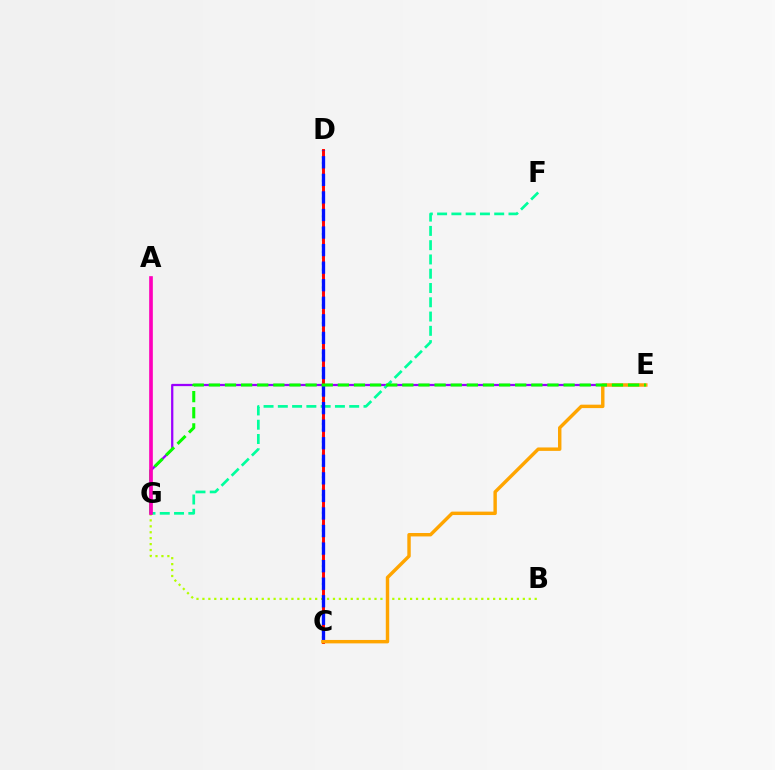{('B', 'G'): [{'color': '#b3ff00', 'line_style': 'dotted', 'thickness': 1.61}], ('C', 'D'): [{'color': '#00b5ff', 'line_style': 'dotted', 'thickness': 1.61}, {'color': '#ff0000', 'line_style': 'solid', 'thickness': 2.11}, {'color': '#0010ff', 'line_style': 'dashed', 'thickness': 2.39}], ('E', 'G'): [{'color': '#9b00ff', 'line_style': 'solid', 'thickness': 1.63}, {'color': '#08ff00', 'line_style': 'dashed', 'thickness': 2.19}], ('F', 'G'): [{'color': '#00ff9d', 'line_style': 'dashed', 'thickness': 1.94}], ('C', 'E'): [{'color': '#ffa500', 'line_style': 'solid', 'thickness': 2.46}], ('A', 'G'): [{'color': '#ff00bd', 'line_style': 'solid', 'thickness': 2.64}]}